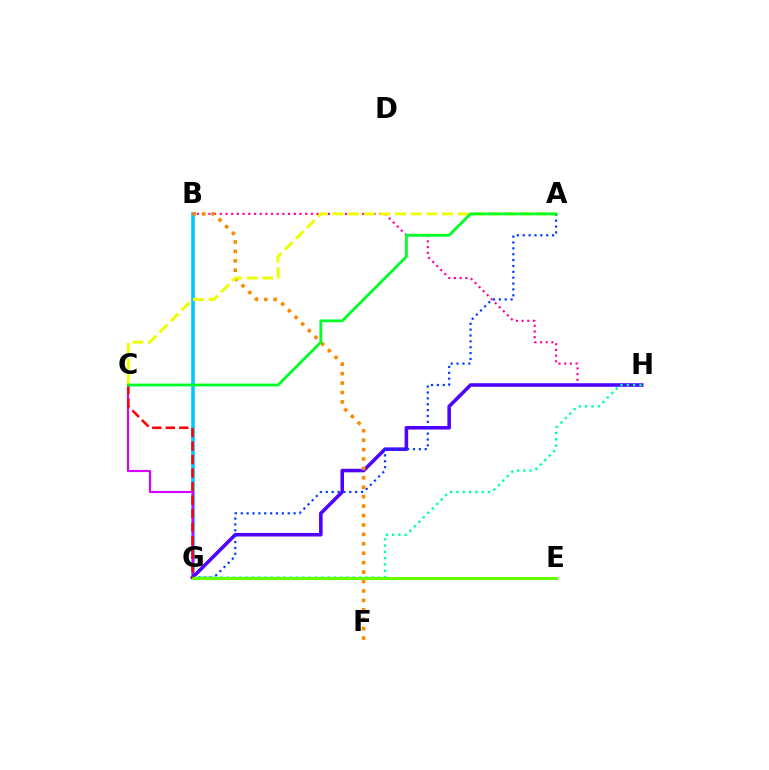{('B', 'G'): [{'color': '#00c7ff', 'line_style': 'solid', 'thickness': 2.59}], ('C', 'G'): [{'color': '#d600ff', 'line_style': 'solid', 'thickness': 1.56}, {'color': '#ff0000', 'line_style': 'dashed', 'thickness': 1.83}], ('B', 'H'): [{'color': '#ff00a0', 'line_style': 'dotted', 'thickness': 1.55}], ('G', 'H'): [{'color': '#4f00ff', 'line_style': 'solid', 'thickness': 2.56}, {'color': '#00ffaf', 'line_style': 'dotted', 'thickness': 1.71}], ('A', 'G'): [{'color': '#003fff', 'line_style': 'dotted', 'thickness': 1.59}], ('B', 'F'): [{'color': '#ff8800', 'line_style': 'dotted', 'thickness': 2.56}], ('A', 'C'): [{'color': '#eeff00', 'line_style': 'dashed', 'thickness': 2.12}, {'color': '#00ff27', 'line_style': 'solid', 'thickness': 2.02}], ('E', 'G'): [{'color': '#66ff00', 'line_style': 'solid', 'thickness': 2.22}]}